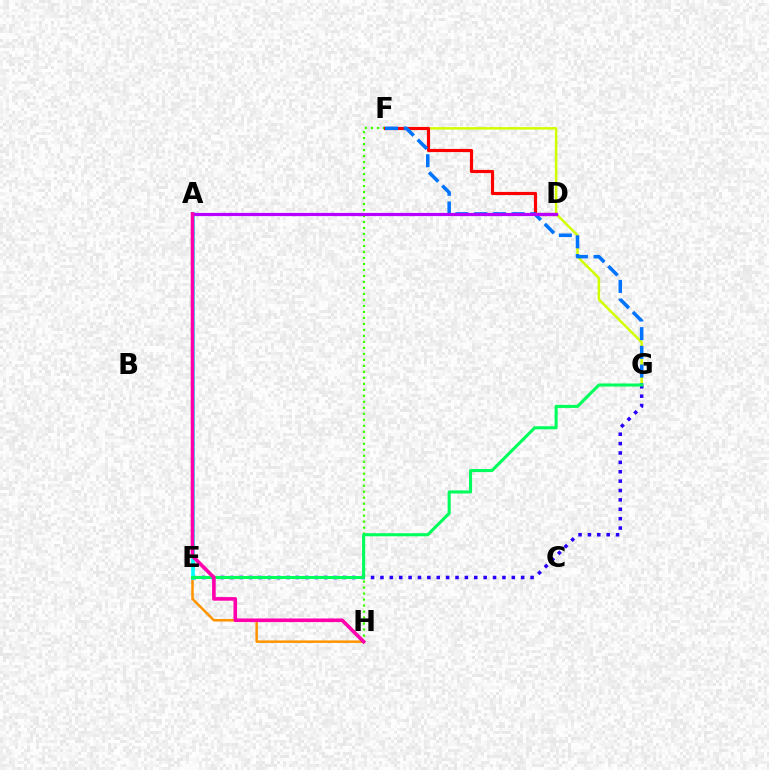{('F', 'G'): [{'color': '#d1ff00', 'line_style': 'solid', 'thickness': 1.8}, {'color': '#0074ff', 'line_style': 'dashed', 'thickness': 2.54}], ('F', 'H'): [{'color': '#3dff00', 'line_style': 'dotted', 'thickness': 1.63}], ('D', 'F'): [{'color': '#ff0000', 'line_style': 'solid', 'thickness': 2.28}], ('E', 'H'): [{'color': '#ff9400', 'line_style': 'solid', 'thickness': 1.8}], ('E', 'G'): [{'color': '#2500ff', 'line_style': 'dotted', 'thickness': 2.55}, {'color': '#00ff5c', 'line_style': 'solid', 'thickness': 2.21}], ('A', 'E'): [{'color': '#00fff6', 'line_style': 'solid', 'thickness': 2.66}], ('A', 'D'): [{'color': '#b900ff', 'line_style': 'solid', 'thickness': 2.3}], ('A', 'H'): [{'color': '#ff00ac', 'line_style': 'solid', 'thickness': 2.6}]}